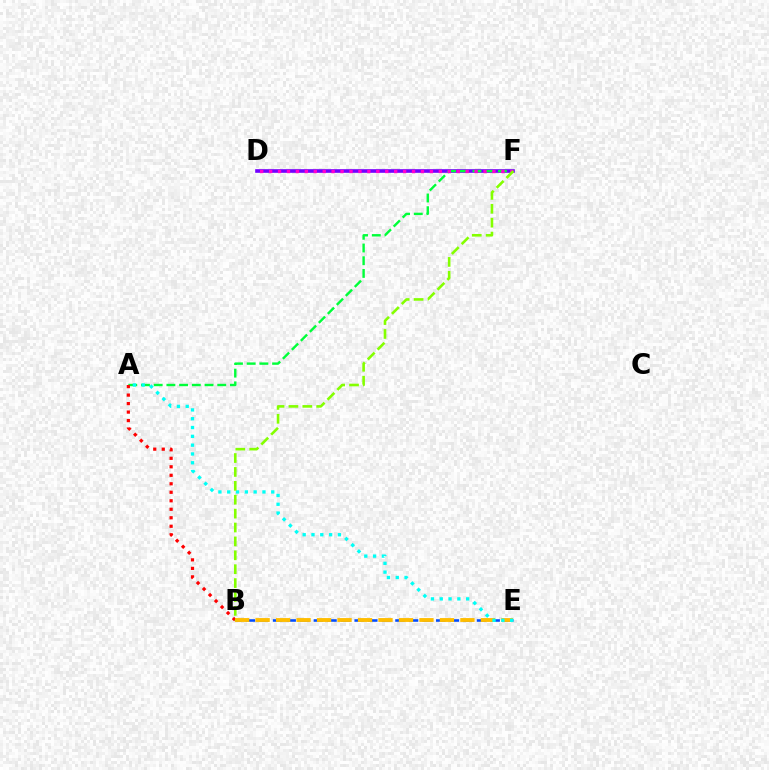{('D', 'F'): [{'color': '#7200ff', 'line_style': 'solid', 'thickness': 2.61}, {'color': '#ff00cf', 'line_style': 'dotted', 'thickness': 2.43}], ('B', 'E'): [{'color': '#004bff', 'line_style': 'dashed', 'thickness': 1.85}, {'color': '#ffbd00', 'line_style': 'dashed', 'thickness': 2.78}], ('A', 'F'): [{'color': '#00ff39', 'line_style': 'dashed', 'thickness': 1.73}], ('A', 'B'): [{'color': '#ff0000', 'line_style': 'dotted', 'thickness': 2.31}], ('A', 'E'): [{'color': '#00fff6', 'line_style': 'dotted', 'thickness': 2.39}], ('B', 'F'): [{'color': '#84ff00', 'line_style': 'dashed', 'thickness': 1.89}]}